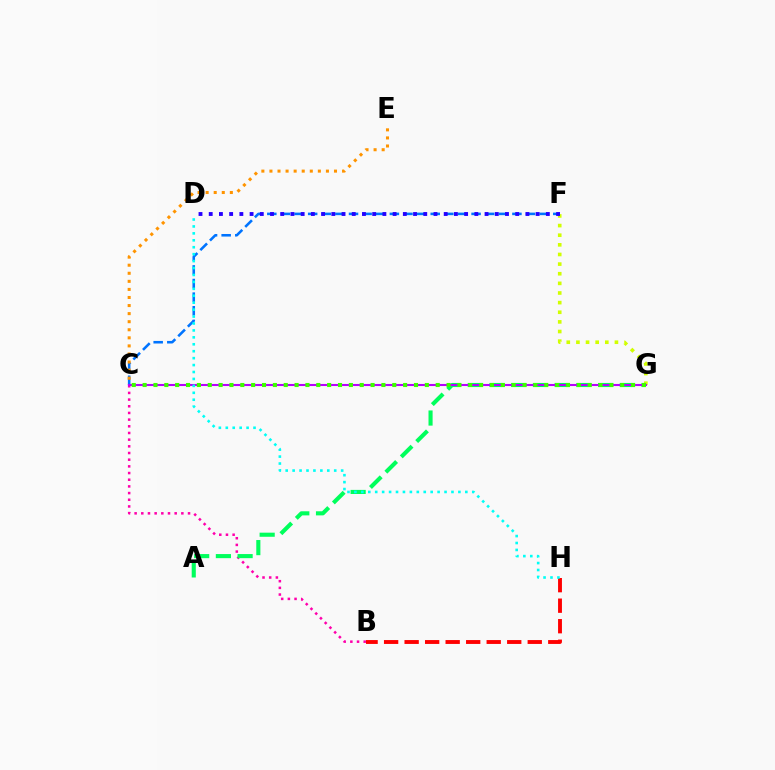{('B', 'C'): [{'color': '#ff00ac', 'line_style': 'dotted', 'thickness': 1.81}], ('F', 'G'): [{'color': '#d1ff00', 'line_style': 'dotted', 'thickness': 2.62}], ('C', 'F'): [{'color': '#0074ff', 'line_style': 'dashed', 'thickness': 1.85}], ('B', 'H'): [{'color': '#ff0000', 'line_style': 'dashed', 'thickness': 2.79}], ('D', 'F'): [{'color': '#2500ff', 'line_style': 'dotted', 'thickness': 2.78}], ('C', 'E'): [{'color': '#ff9400', 'line_style': 'dotted', 'thickness': 2.19}], ('A', 'G'): [{'color': '#00ff5c', 'line_style': 'dashed', 'thickness': 2.95}], ('C', 'G'): [{'color': '#b900ff', 'line_style': 'solid', 'thickness': 1.5}, {'color': '#3dff00', 'line_style': 'dotted', 'thickness': 2.95}], ('D', 'H'): [{'color': '#00fff6', 'line_style': 'dotted', 'thickness': 1.88}]}